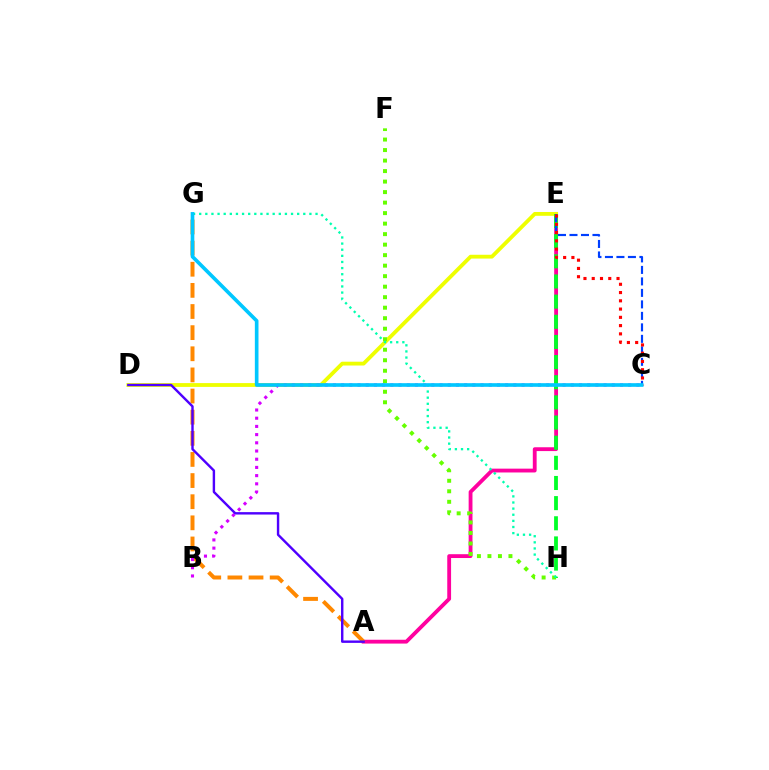{('A', 'E'): [{'color': '#ff00a0', 'line_style': 'solid', 'thickness': 2.75}], ('D', 'E'): [{'color': '#eeff00', 'line_style': 'solid', 'thickness': 2.75}], ('A', 'G'): [{'color': '#ff8800', 'line_style': 'dashed', 'thickness': 2.87}], ('B', 'C'): [{'color': '#d600ff', 'line_style': 'dotted', 'thickness': 2.23}], ('E', 'H'): [{'color': '#00ff27', 'line_style': 'dashed', 'thickness': 2.74}], ('F', 'H'): [{'color': '#66ff00', 'line_style': 'dotted', 'thickness': 2.86}], ('C', 'E'): [{'color': '#003fff', 'line_style': 'dashed', 'thickness': 1.56}, {'color': '#ff0000', 'line_style': 'dotted', 'thickness': 2.25}], ('G', 'H'): [{'color': '#00ffaf', 'line_style': 'dotted', 'thickness': 1.66}], ('A', 'D'): [{'color': '#4f00ff', 'line_style': 'solid', 'thickness': 1.74}], ('C', 'G'): [{'color': '#00c7ff', 'line_style': 'solid', 'thickness': 2.62}]}